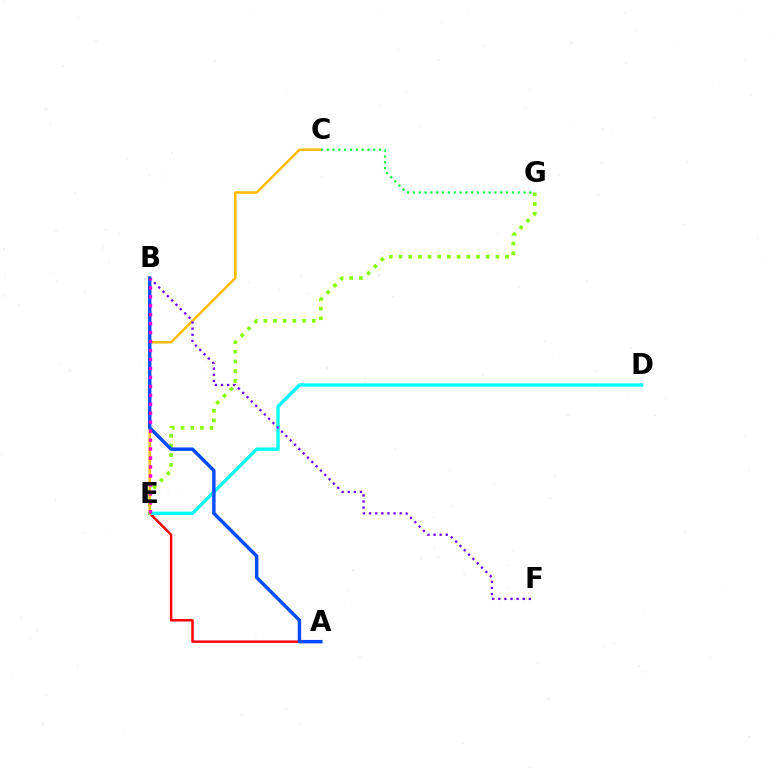{('A', 'E'): [{'color': '#ff0000', 'line_style': 'solid', 'thickness': 1.77}], ('D', 'E'): [{'color': '#00fff6', 'line_style': 'solid', 'thickness': 2.4}], ('E', 'G'): [{'color': '#84ff00', 'line_style': 'dotted', 'thickness': 2.63}], ('C', 'E'): [{'color': '#ffbd00', 'line_style': 'solid', 'thickness': 1.86}], ('B', 'F'): [{'color': '#7200ff', 'line_style': 'dotted', 'thickness': 1.66}], ('C', 'G'): [{'color': '#00ff39', 'line_style': 'dotted', 'thickness': 1.58}], ('A', 'B'): [{'color': '#004bff', 'line_style': 'solid', 'thickness': 2.47}], ('B', 'E'): [{'color': '#ff00cf', 'line_style': 'dotted', 'thickness': 2.43}]}